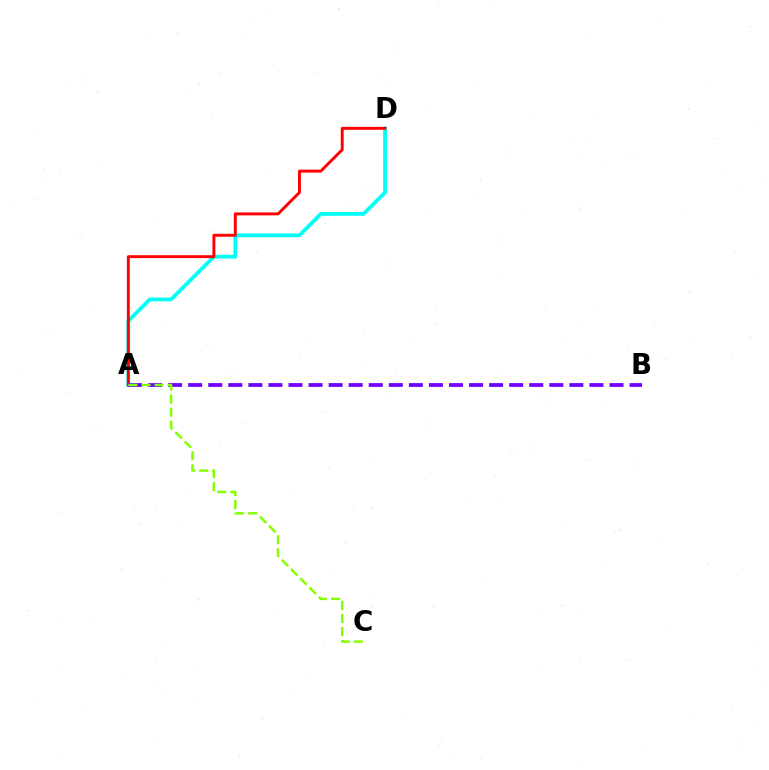{('A', 'D'): [{'color': '#00fff6', 'line_style': 'solid', 'thickness': 2.71}, {'color': '#ff0000', 'line_style': 'solid', 'thickness': 2.09}], ('A', 'B'): [{'color': '#7200ff', 'line_style': 'dashed', 'thickness': 2.73}], ('A', 'C'): [{'color': '#84ff00', 'line_style': 'dashed', 'thickness': 1.78}]}